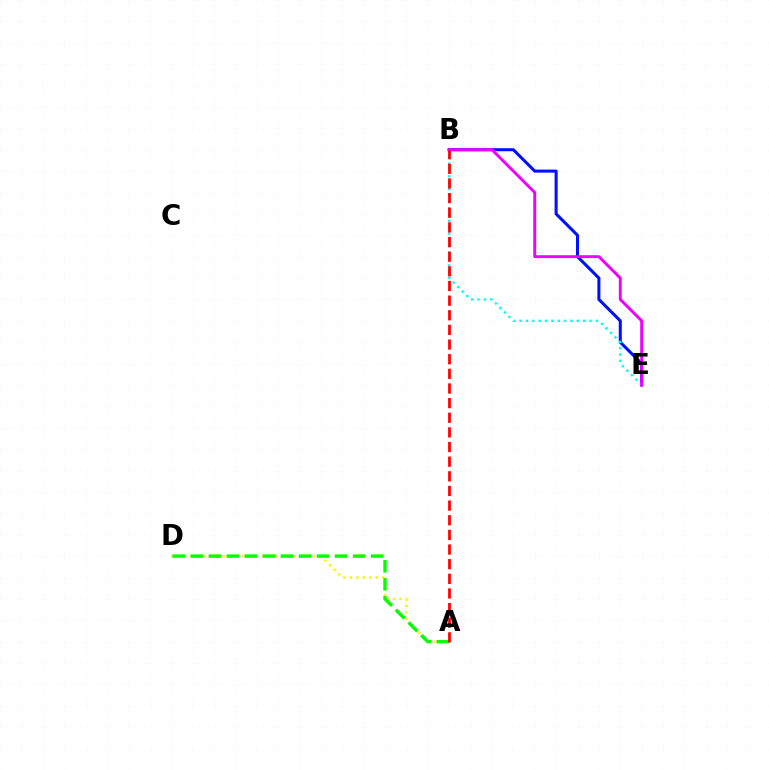{('B', 'E'): [{'color': '#0010ff', 'line_style': 'solid', 'thickness': 2.19}, {'color': '#00fff6', 'line_style': 'dotted', 'thickness': 1.73}, {'color': '#ee00ff', 'line_style': 'solid', 'thickness': 2.1}], ('A', 'D'): [{'color': '#fcf500', 'line_style': 'dotted', 'thickness': 1.76}, {'color': '#08ff00', 'line_style': 'dashed', 'thickness': 2.45}], ('A', 'B'): [{'color': '#ff0000', 'line_style': 'dashed', 'thickness': 1.99}]}